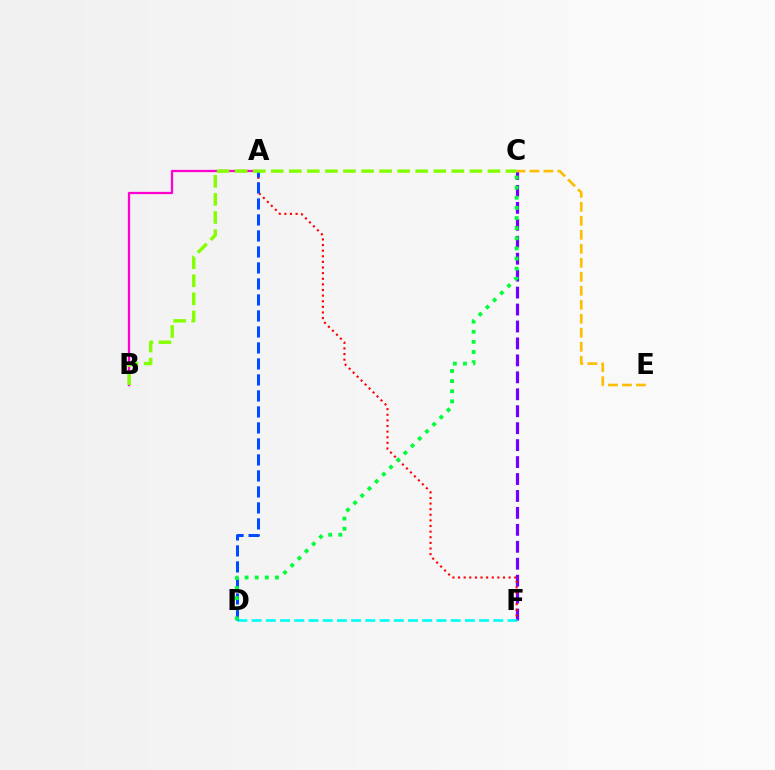{('A', 'B'): [{'color': '#ff00cf', 'line_style': 'solid', 'thickness': 1.64}], ('C', 'F'): [{'color': '#7200ff', 'line_style': 'dashed', 'thickness': 2.3}], ('D', 'F'): [{'color': '#00fff6', 'line_style': 'dashed', 'thickness': 1.93}], ('A', 'F'): [{'color': '#ff0000', 'line_style': 'dotted', 'thickness': 1.53}], ('A', 'D'): [{'color': '#004bff', 'line_style': 'dashed', 'thickness': 2.17}], ('C', 'D'): [{'color': '#00ff39', 'line_style': 'dotted', 'thickness': 2.75}], ('C', 'E'): [{'color': '#ffbd00', 'line_style': 'dashed', 'thickness': 1.9}], ('B', 'C'): [{'color': '#84ff00', 'line_style': 'dashed', 'thickness': 2.45}]}